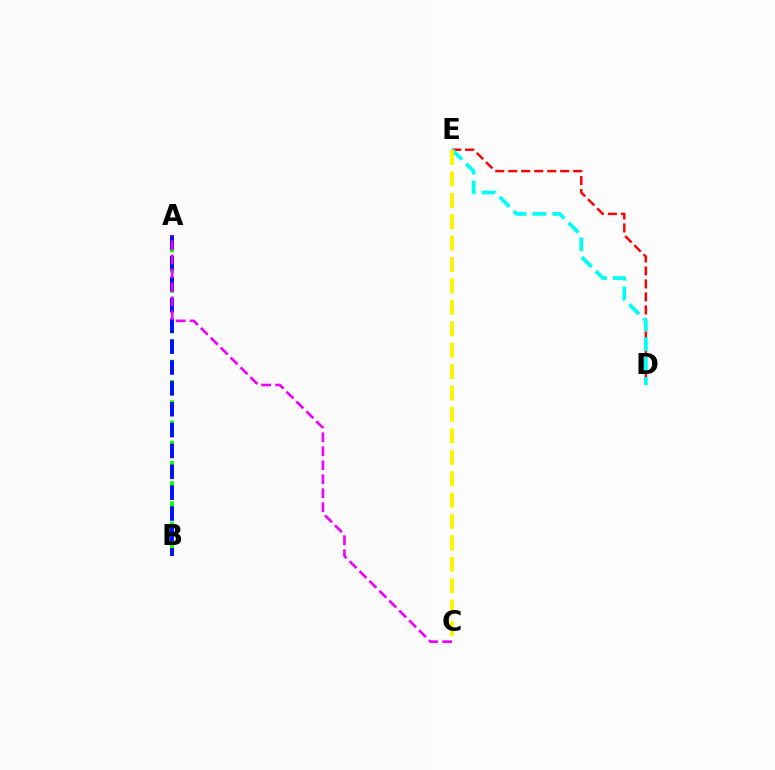{('D', 'E'): [{'color': '#ff0000', 'line_style': 'dashed', 'thickness': 1.76}, {'color': '#00fff6', 'line_style': 'dashed', 'thickness': 2.7}], ('A', 'B'): [{'color': '#08ff00', 'line_style': 'dashed', 'thickness': 2.75}, {'color': '#0010ff', 'line_style': 'dashed', 'thickness': 2.83}], ('C', 'E'): [{'color': '#fcf500', 'line_style': 'dashed', 'thickness': 2.91}], ('A', 'C'): [{'color': '#ee00ff', 'line_style': 'dashed', 'thickness': 1.9}]}